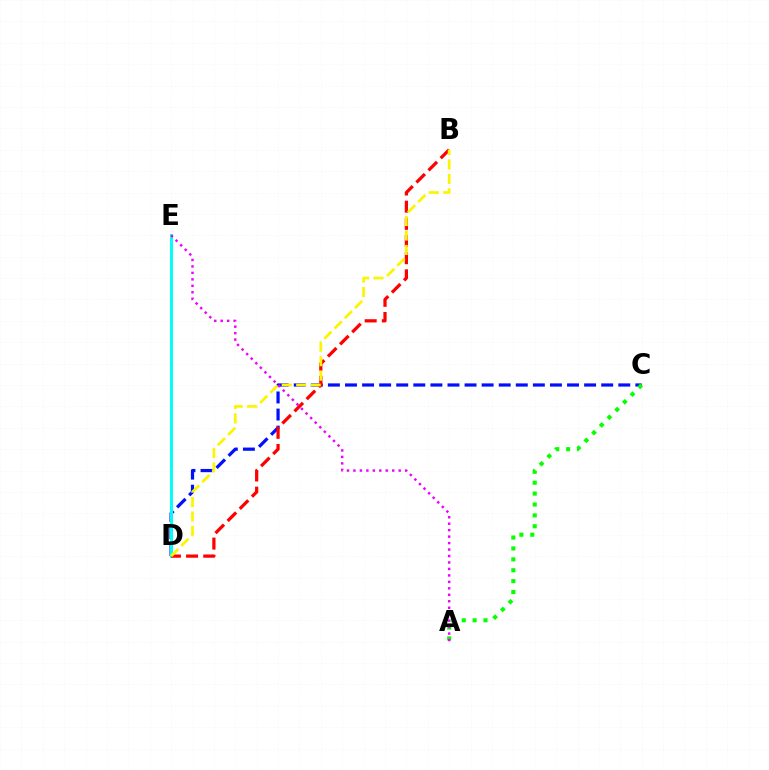{('C', 'D'): [{'color': '#0010ff', 'line_style': 'dashed', 'thickness': 2.32}], ('D', 'E'): [{'color': '#00fff6', 'line_style': 'solid', 'thickness': 2.13}], ('A', 'C'): [{'color': '#08ff00', 'line_style': 'dotted', 'thickness': 2.96}], ('B', 'D'): [{'color': '#ff0000', 'line_style': 'dashed', 'thickness': 2.33}, {'color': '#fcf500', 'line_style': 'dashed', 'thickness': 1.97}], ('A', 'E'): [{'color': '#ee00ff', 'line_style': 'dotted', 'thickness': 1.76}]}